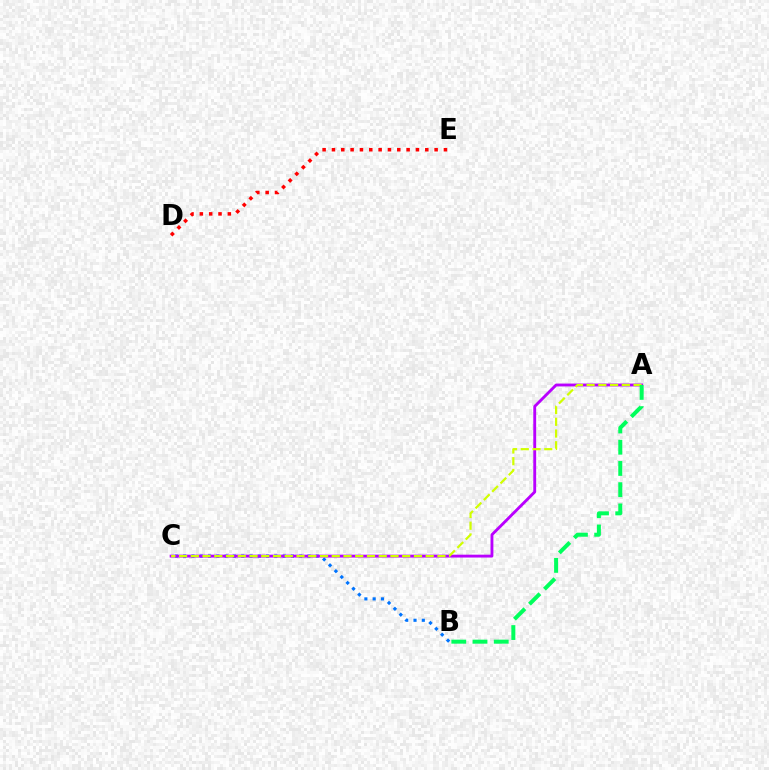{('B', 'C'): [{'color': '#0074ff', 'line_style': 'dotted', 'thickness': 2.25}], ('D', 'E'): [{'color': '#ff0000', 'line_style': 'dotted', 'thickness': 2.54}], ('A', 'C'): [{'color': '#b900ff', 'line_style': 'solid', 'thickness': 2.06}, {'color': '#d1ff00', 'line_style': 'dashed', 'thickness': 1.6}], ('A', 'B'): [{'color': '#00ff5c', 'line_style': 'dashed', 'thickness': 2.88}]}